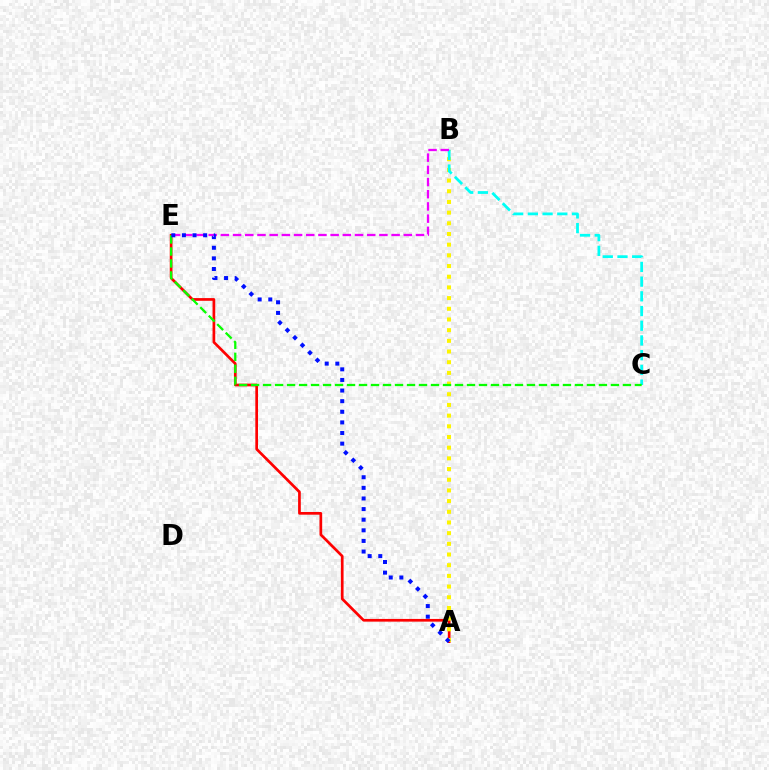{('A', 'E'): [{'color': '#ff0000', 'line_style': 'solid', 'thickness': 1.94}, {'color': '#0010ff', 'line_style': 'dotted', 'thickness': 2.88}], ('A', 'B'): [{'color': '#fcf500', 'line_style': 'dotted', 'thickness': 2.9}], ('B', 'C'): [{'color': '#00fff6', 'line_style': 'dashed', 'thickness': 2.0}], ('C', 'E'): [{'color': '#08ff00', 'line_style': 'dashed', 'thickness': 1.63}], ('B', 'E'): [{'color': '#ee00ff', 'line_style': 'dashed', 'thickness': 1.66}]}